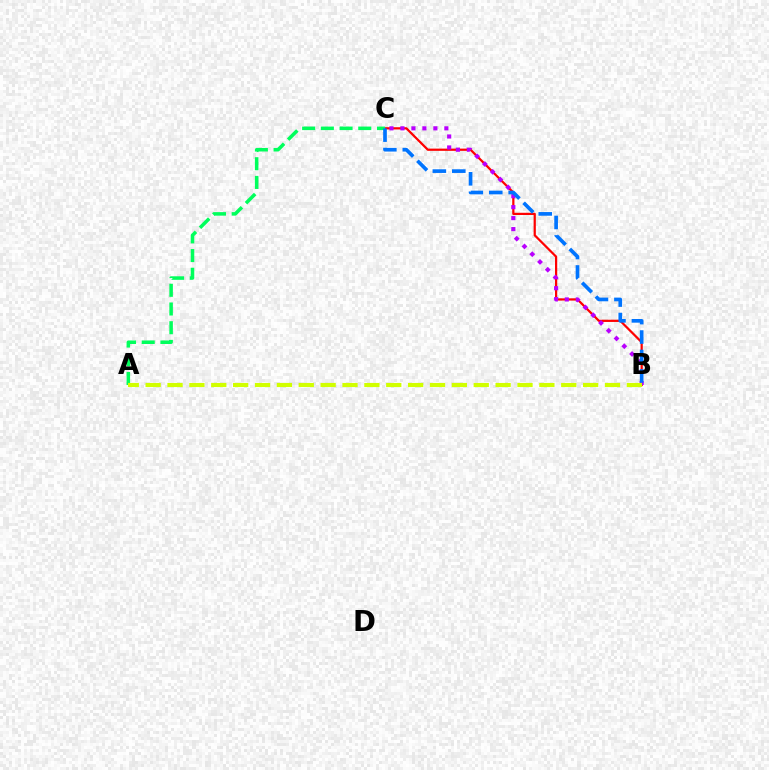{('B', 'C'): [{'color': '#ff0000', 'line_style': 'solid', 'thickness': 1.6}, {'color': '#b900ff', 'line_style': 'dotted', 'thickness': 2.98}, {'color': '#0074ff', 'line_style': 'dashed', 'thickness': 2.64}], ('A', 'C'): [{'color': '#00ff5c', 'line_style': 'dashed', 'thickness': 2.54}], ('A', 'B'): [{'color': '#d1ff00', 'line_style': 'dashed', 'thickness': 2.97}]}